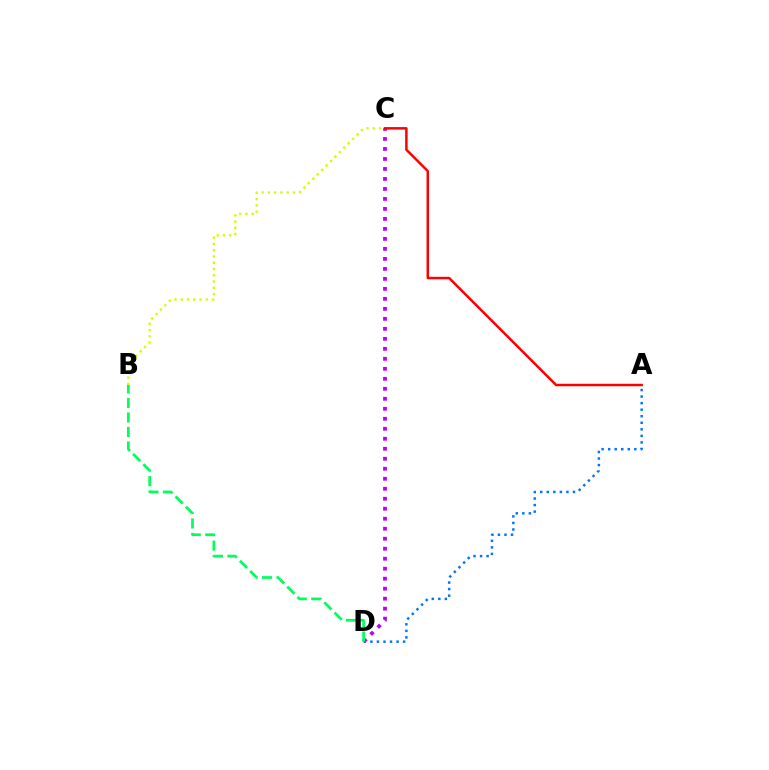{('A', 'D'): [{'color': '#0074ff', 'line_style': 'dotted', 'thickness': 1.78}], ('C', 'D'): [{'color': '#b900ff', 'line_style': 'dotted', 'thickness': 2.72}], ('B', 'D'): [{'color': '#00ff5c', 'line_style': 'dashed', 'thickness': 1.97}], ('B', 'C'): [{'color': '#d1ff00', 'line_style': 'dotted', 'thickness': 1.7}], ('A', 'C'): [{'color': '#ff0000', 'line_style': 'solid', 'thickness': 1.79}]}